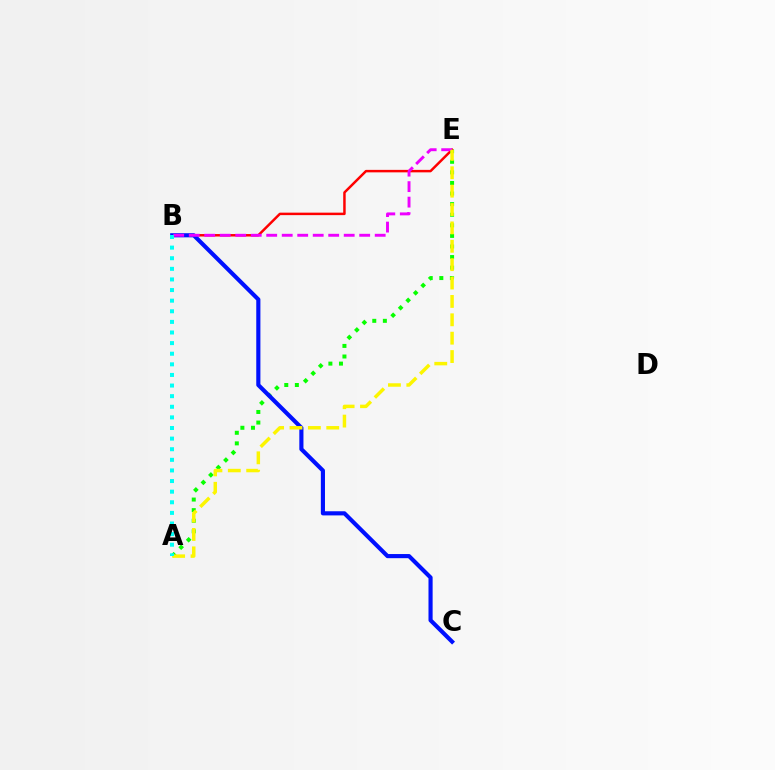{('B', 'E'): [{'color': '#ff0000', 'line_style': 'solid', 'thickness': 1.78}, {'color': '#ee00ff', 'line_style': 'dashed', 'thickness': 2.11}], ('A', 'E'): [{'color': '#08ff00', 'line_style': 'dotted', 'thickness': 2.88}, {'color': '#fcf500', 'line_style': 'dashed', 'thickness': 2.5}], ('B', 'C'): [{'color': '#0010ff', 'line_style': 'solid', 'thickness': 2.98}], ('A', 'B'): [{'color': '#00fff6', 'line_style': 'dotted', 'thickness': 2.88}]}